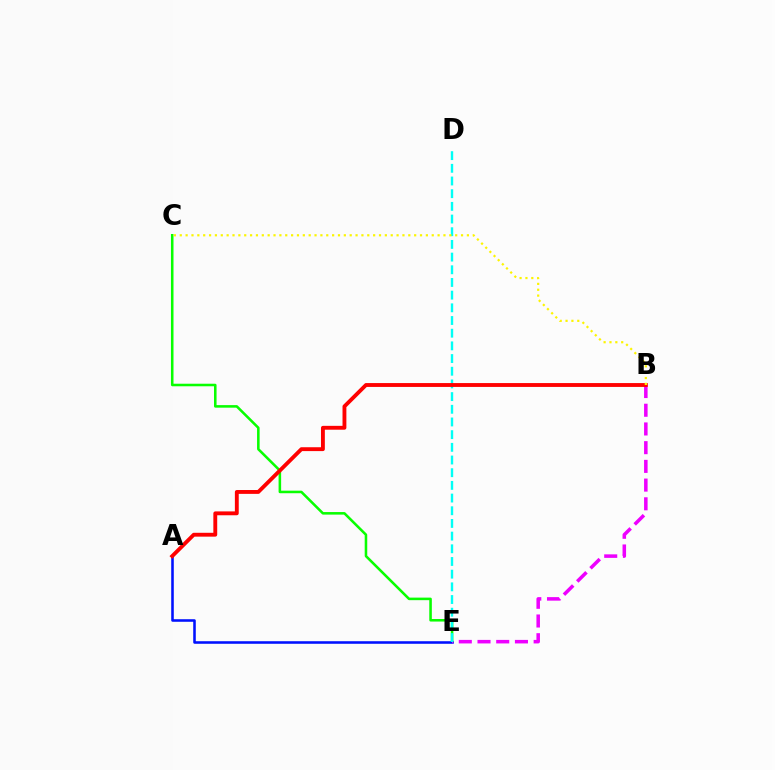{('C', 'E'): [{'color': '#08ff00', 'line_style': 'solid', 'thickness': 1.84}], ('A', 'E'): [{'color': '#0010ff', 'line_style': 'solid', 'thickness': 1.85}], ('B', 'E'): [{'color': '#ee00ff', 'line_style': 'dashed', 'thickness': 2.54}], ('D', 'E'): [{'color': '#00fff6', 'line_style': 'dashed', 'thickness': 1.72}], ('A', 'B'): [{'color': '#ff0000', 'line_style': 'solid', 'thickness': 2.78}], ('B', 'C'): [{'color': '#fcf500', 'line_style': 'dotted', 'thickness': 1.59}]}